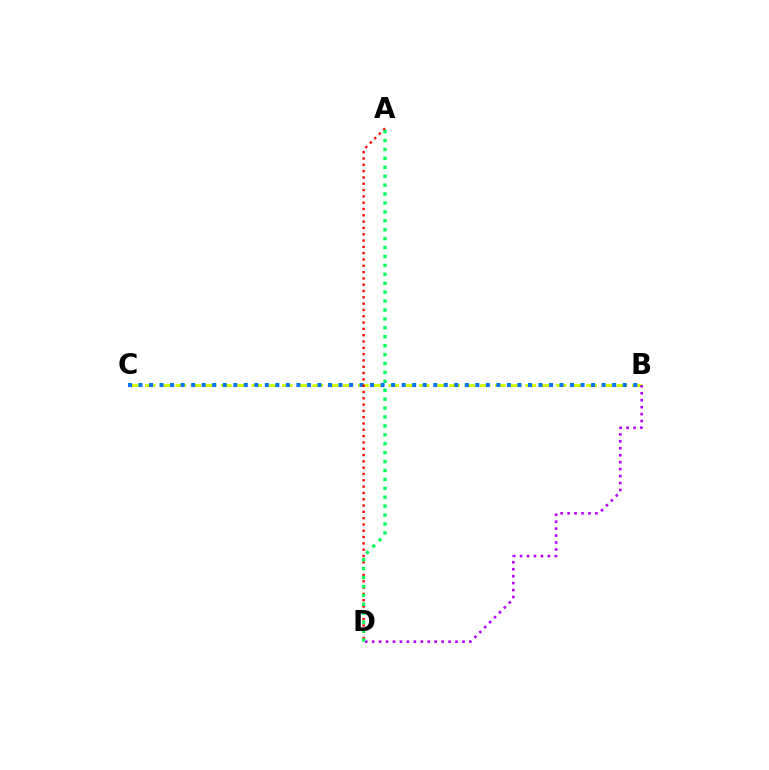{('B', 'C'): [{'color': '#d1ff00', 'line_style': 'dashed', 'thickness': 2.07}, {'color': '#0074ff', 'line_style': 'dotted', 'thickness': 2.86}], ('A', 'D'): [{'color': '#ff0000', 'line_style': 'dotted', 'thickness': 1.71}, {'color': '#00ff5c', 'line_style': 'dotted', 'thickness': 2.42}], ('B', 'D'): [{'color': '#b900ff', 'line_style': 'dotted', 'thickness': 1.89}]}